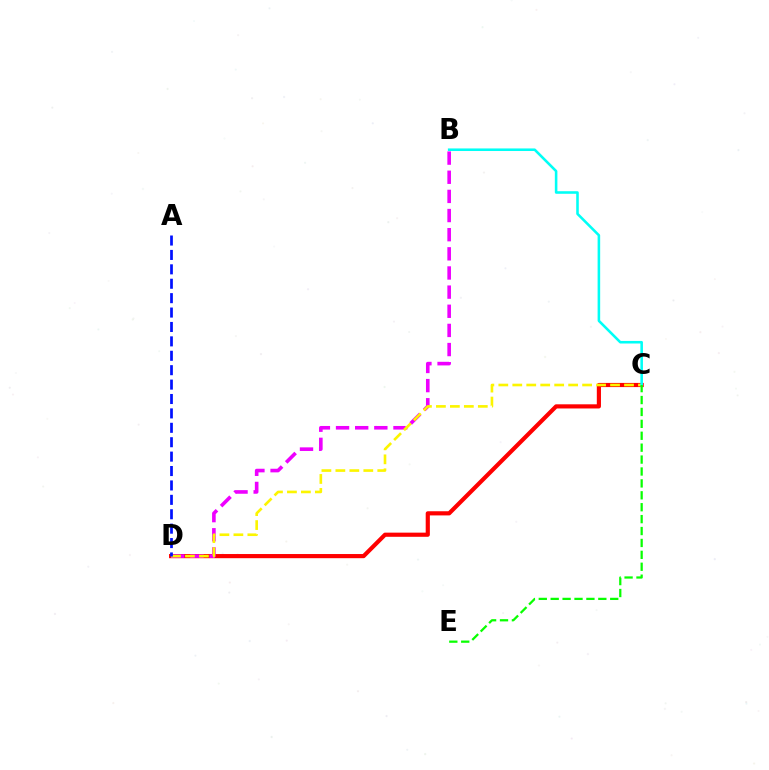{('C', 'D'): [{'color': '#ff0000', 'line_style': 'solid', 'thickness': 2.99}, {'color': '#fcf500', 'line_style': 'dashed', 'thickness': 1.9}], ('B', 'D'): [{'color': '#ee00ff', 'line_style': 'dashed', 'thickness': 2.6}], ('B', 'C'): [{'color': '#00fff6', 'line_style': 'solid', 'thickness': 1.85}], ('A', 'D'): [{'color': '#0010ff', 'line_style': 'dashed', 'thickness': 1.96}], ('C', 'E'): [{'color': '#08ff00', 'line_style': 'dashed', 'thickness': 1.62}]}